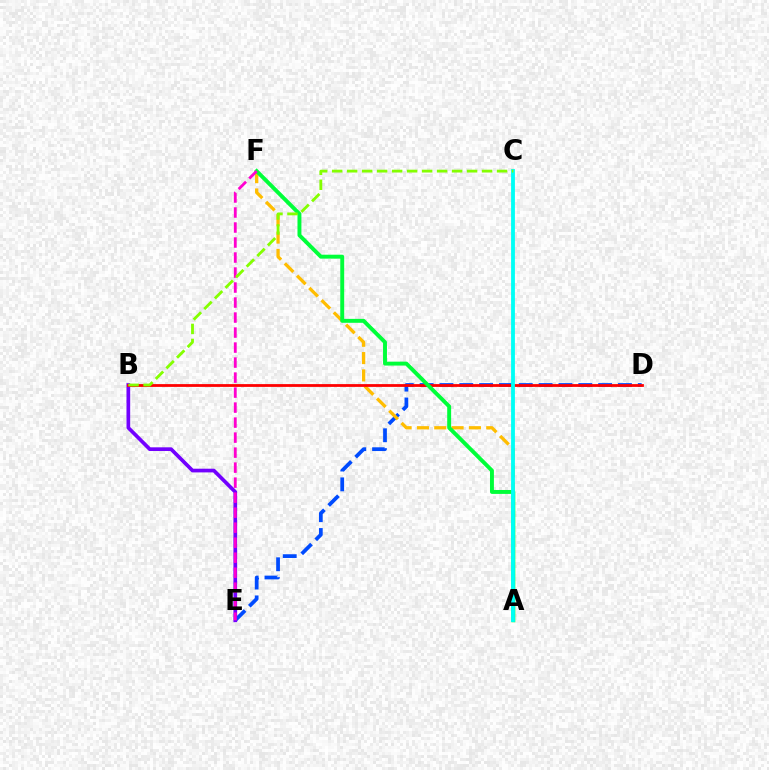{('D', 'E'): [{'color': '#004bff', 'line_style': 'dashed', 'thickness': 2.69}], ('A', 'F'): [{'color': '#ffbd00', 'line_style': 'dashed', 'thickness': 2.35}, {'color': '#00ff39', 'line_style': 'solid', 'thickness': 2.82}], ('B', 'E'): [{'color': '#7200ff', 'line_style': 'solid', 'thickness': 2.66}], ('B', 'D'): [{'color': '#ff0000', 'line_style': 'solid', 'thickness': 2.01}], ('A', 'C'): [{'color': '#00fff6', 'line_style': 'solid', 'thickness': 2.75}], ('E', 'F'): [{'color': '#ff00cf', 'line_style': 'dashed', 'thickness': 2.04}], ('B', 'C'): [{'color': '#84ff00', 'line_style': 'dashed', 'thickness': 2.04}]}